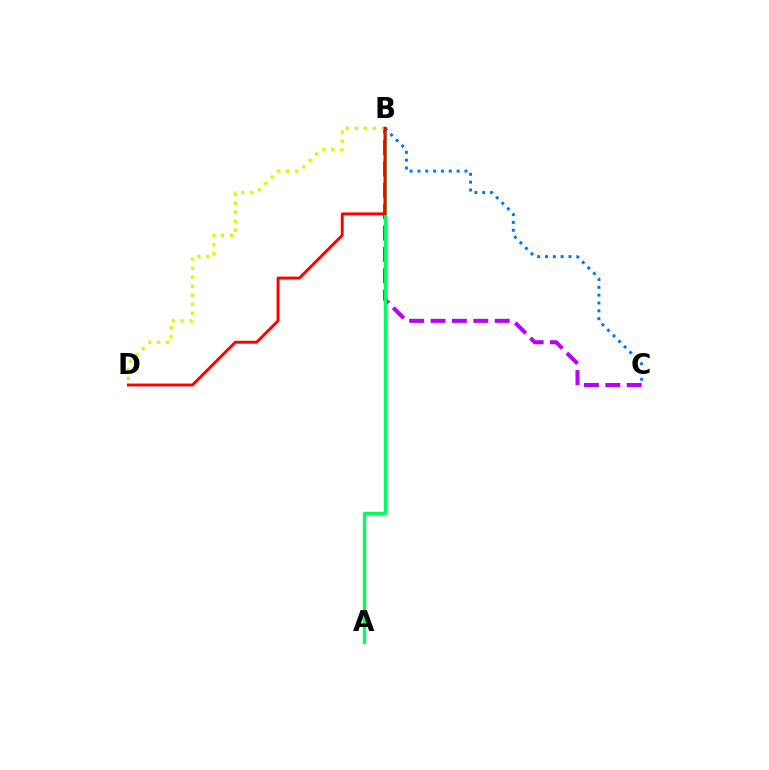{('B', 'C'): [{'color': '#b900ff', 'line_style': 'dashed', 'thickness': 2.91}, {'color': '#0074ff', 'line_style': 'dotted', 'thickness': 2.13}], ('A', 'B'): [{'color': '#00ff5c', 'line_style': 'solid', 'thickness': 2.45}], ('B', 'D'): [{'color': '#d1ff00', 'line_style': 'dotted', 'thickness': 2.44}, {'color': '#ff0000', 'line_style': 'solid', 'thickness': 2.1}]}